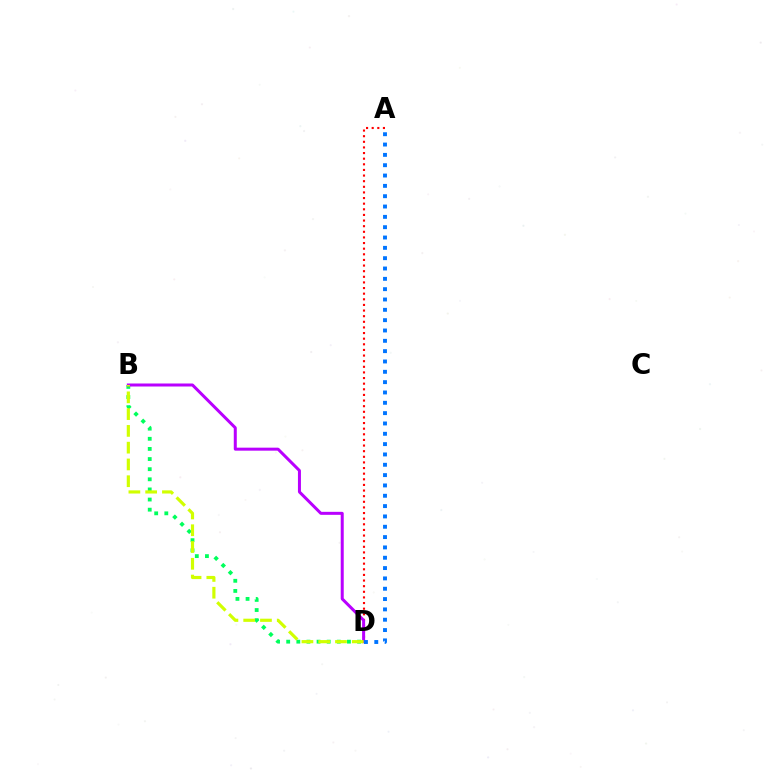{('B', 'D'): [{'color': '#00ff5c', 'line_style': 'dotted', 'thickness': 2.75}, {'color': '#b900ff', 'line_style': 'solid', 'thickness': 2.16}, {'color': '#d1ff00', 'line_style': 'dashed', 'thickness': 2.28}], ('A', 'D'): [{'color': '#ff0000', 'line_style': 'dotted', 'thickness': 1.53}, {'color': '#0074ff', 'line_style': 'dotted', 'thickness': 2.81}]}